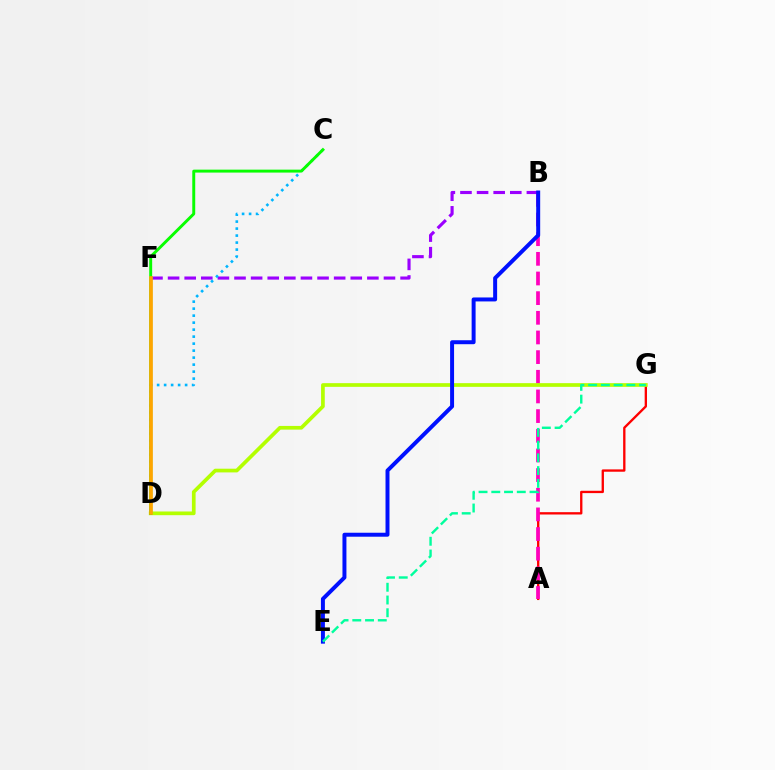{('A', 'G'): [{'color': '#ff0000', 'line_style': 'solid', 'thickness': 1.68}], ('A', 'B'): [{'color': '#ff00bd', 'line_style': 'dashed', 'thickness': 2.67}], ('D', 'G'): [{'color': '#b3ff00', 'line_style': 'solid', 'thickness': 2.66}], ('B', 'F'): [{'color': '#9b00ff', 'line_style': 'dashed', 'thickness': 2.26}], ('C', 'D'): [{'color': '#00b5ff', 'line_style': 'dotted', 'thickness': 1.9}, {'color': '#08ff00', 'line_style': 'solid', 'thickness': 2.11}], ('B', 'E'): [{'color': '#0010ff', 'line_style': 'solid', 'thickness': 2.86}], ('E', 'G'): [{'color': '#00ff9d', 'line_style': 'dashed', 'thickness': 1.73}], ('D', 'F'): [{'color': '#ffa500', 'line_style': 'solid', 'thickness': 2.63}]}